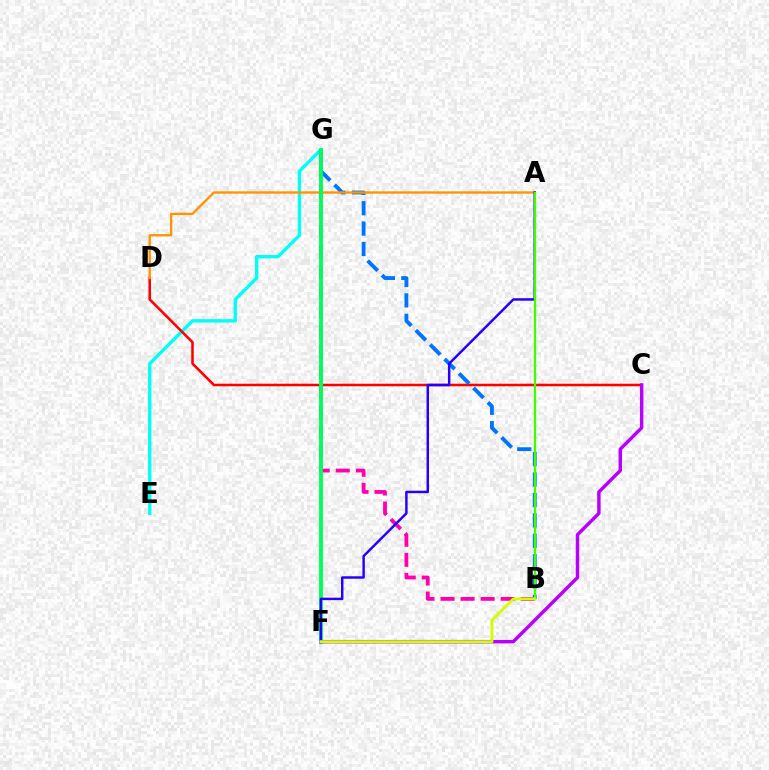{('E', 'G'): [{'color': '#00fff6', 'line_style': 'solid', 'thickness': 2.42}], ('B', 'G'): [{'color': '#ff00ac', 'line_style': 'dashed', 'thickness': 2.72}, {'color': '#0074ff', 'line_style': 'dashed', 'thickness': 2.77}], ('C', 'D'): [{'color': '#ff0000', 'line_style': 'solid', 'thickness': 1.84}], ('A', 'D'): [{'color': '#ff9400', 'line_style': 'solid', 'thickness': 1.68}], ('F', 'G'): [{'color': '#00ff5c', 'line_style': 'solid', 'thickness': 2.77}], ('A', 'F'): [{'color': '#2500ff', 'line_style': 'solid', 'thickness': 1.77}], ('A', 'B'): [{'color': '#3dff00', 'line_style': 'solid', 'thickness': 1.64}], ('C', 'F'): [{'color': '#b900ff', 'line_style': 'solid', 'thickness': 2.48}], ('B', 'F'): [{'color': '#d1ff00', 'line_style': 'solid', 'thickness': 2.04}]}